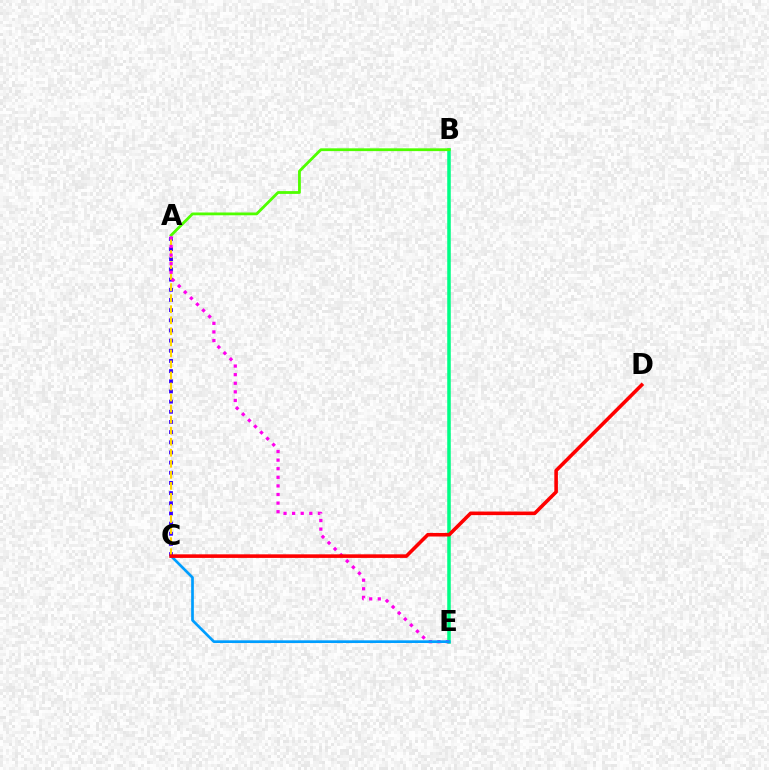{('A', 'C'): [{'color': '#3700ff', 'line_style': 'dotted', 'thickness': 2.76}, {'color': '#ffd500', 'line_style': 'dashed', 'thickness': 1.5}], ('B', 'E'): [{'color': '#00ff86', 'line_style': 'solid', 'thickness': 2.54}], ('A', 'B'): [{'color': '#4fff00', 'line_style': 'solid', 'thickness': 2.01}], ('A', 'E'): [{'color': '#ff00ed', 'line_style': 'dotted', 'thickness': 2.34}], ('C', 'E'): [{'color': '#009eff', 'line_style': 'solid', 'thickness': 1.94}], ('C', 'D'): [{'color': '#ff0000', 'line_style': 'solid', 'thickness': 2.58}]}